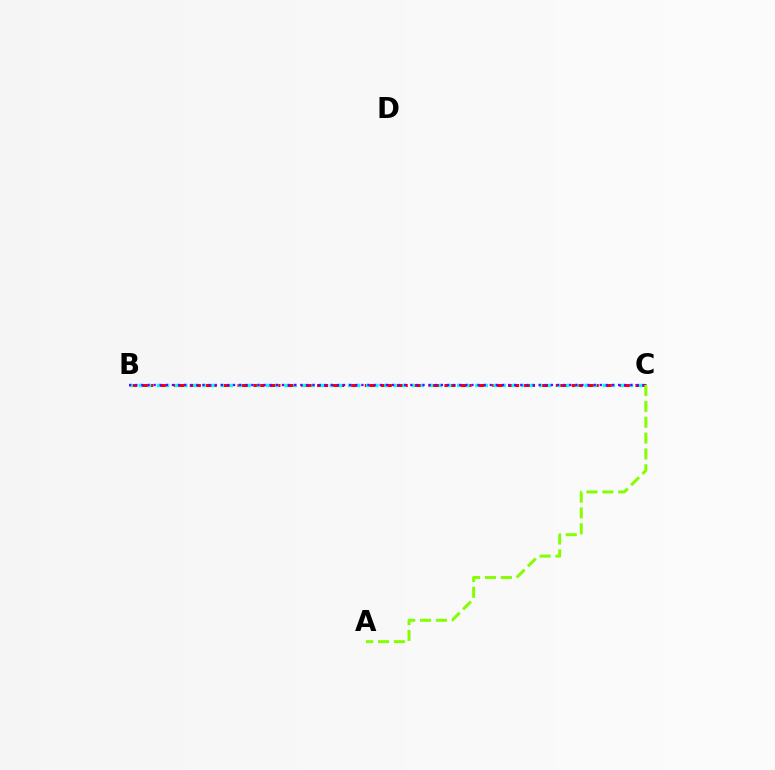{('B', 'C'): [{'color': '#ff0000', 'line_style': 'dashed', 'thickness': 2.16}, {'color': '#00fff6', 'line_style': 'dotted', 'thickness': 2.47}, {'color': '#7200ff', 'line_style': 'dotted', 'thickness': 1.66}], ('A', 'C'): [{'color': '#84ff00', 'line_style': 'dashed', 'thickness': 2.15}]}